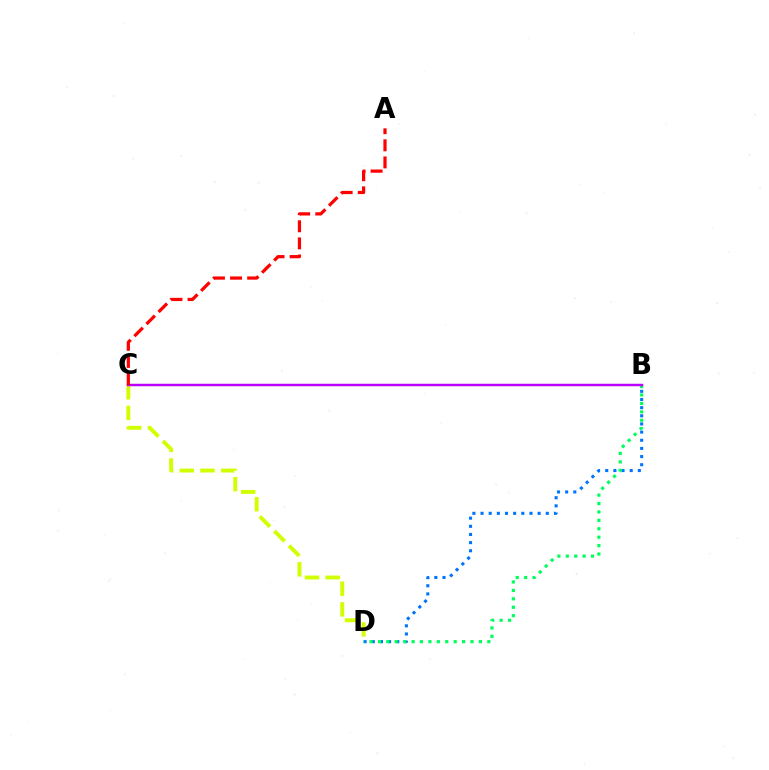{('B', 'D'): [{'color': '#0074ff', 'line_style': 'dotted', 'thickness': 2.22}, {'color': '#00ff5c', 'line_style': 'dotted', 'thickness': 2.29}], ('C', 'D'): [{'color': '#d1ff00', 'line_style': 'dashed', 'thickness': 2.81}], ('B', 'C'): [{'color': '#b900ff', 'line_style': 'solid', 'thickness': 1.77}], ('A', 'C'): [{'color': '#ff0000', 'line_style': 'dashed', 'thickness': 2.32}]}